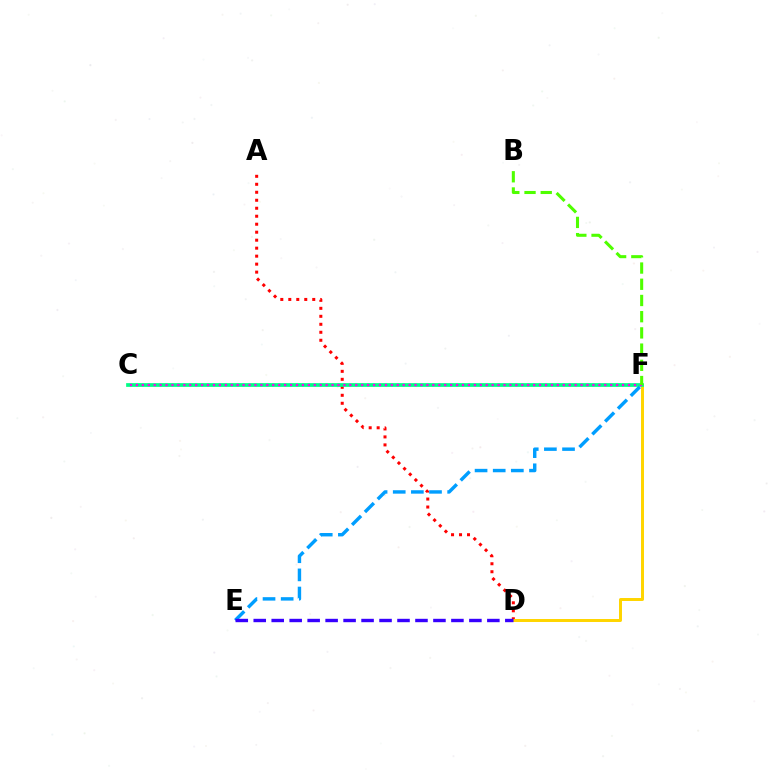{('A', 'D'): [{'color': '#ff0000', 'line_style': 'dotted', 'thickness': 2.17}], ('D', 'F'): [{'color': '#ffd500', 'line_style': 'solid', 'thickness': 2.14}], ('C', 'F'): [{'color': '#00ff86', 'line_style': 'solid', 'thickness': 2.69}, {'color': '#ff00ed', 'line_style': 'dotted', 'thickness': 1.61}], ('E', 'F'): [{'color': '#009eff', 'line_style': 'dashed', 'thickness': 2.46}], ('D', 'E'): [{'color': '#3700ff', 'line_style': 'dashed', 'thickness': 2.44}], ('B', 'F'): [{'color': '#4fff00', 'line_style': 'dashed', 'thickness': 2.2}]}